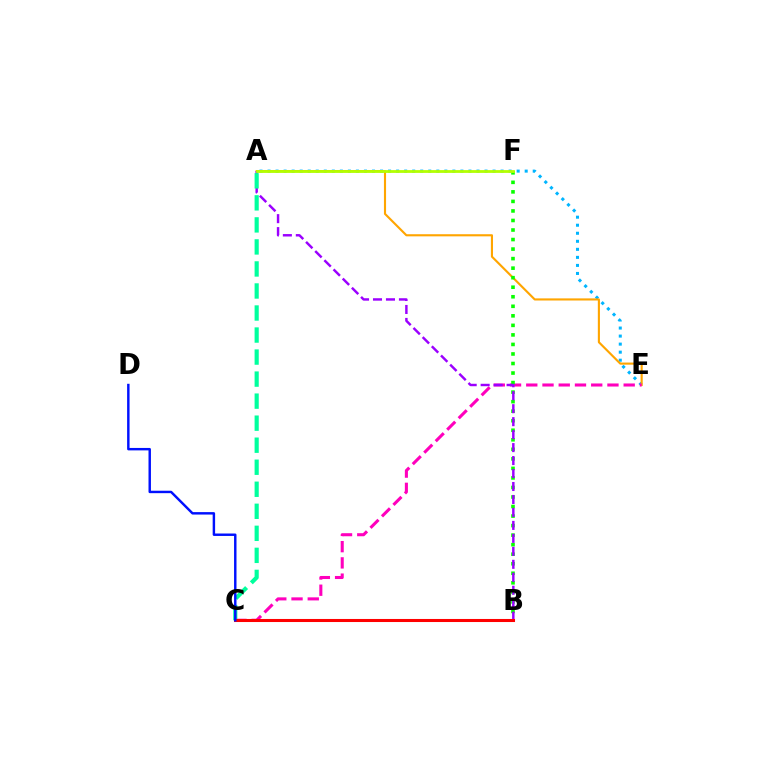{('A', 'E'): [{'color': '#00b5ff', 'line_style': 'dotted', 'thickness': 2.18}, {'color': '#ffa500', 'line_style': 'solid', 'thickness': 1.53}], ('C', 'E'): [{'color': '#ff00bd', 'line_style': 'dashed', 'thickness': 2.21}], ('B', 'F'): [{'color': '#08ff00', 'line_style': 'dotted', 'thickness': 2.59}], ('A', 'B'): [{'color': '#9b00ff', 'line_style': 'dashed', 'thickness': 1.76}], ('A', 'C'): [{'color': '#00ff9d', 'line_style': 'dashed', 'thickness': 2.99}], ('B', 'C'): [{'color': '#ff0000', 'line_style': 'solid', 'thickness': 2.21}], ('C', 'D'): [{'color': '#0010ff', 'line_style': 'solid', 'thickness': 1.76}], ('A', 'F'): [{'color': '#b3ff00', 'line_style': 'solid', 'thickness': 2.01}]}